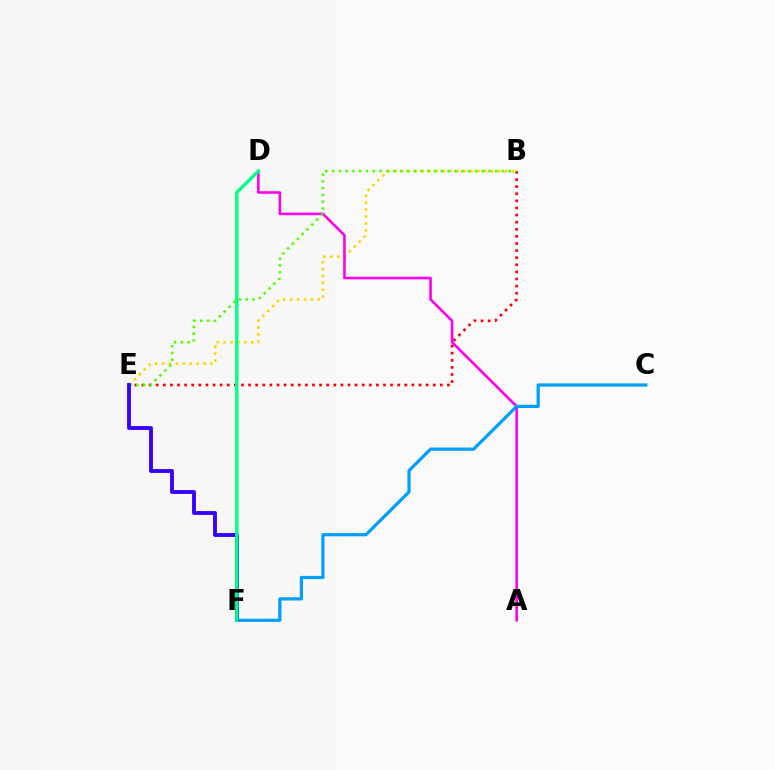{('B', 'E'): [{'color': '#ffd500', 'line_style': 'dotted', 'thickness': 1.88}, {'color': '#ff0000', 'line_style': 'dotted', 'thickness': 1.93}, {'color': '#4fff00', 'line_style': 'dotted', 'thickness': 1.85}], ('A', 'D'): [{'color': '#ff00ed', 'line_style': 'solid', 'thickness': 1.87}], ('C', 'F'): [{'color': '#009eff', 'line_style': 'solid', 'thickness': 2.31}], ('E', 'F'): [{'color': '#3700ff', 'line_style': 'solid', 'thickness': 2.79}], ('D', 'F'): [{'color': '#00ff86', 'line_style': 'solid', 'thickness': 2.43}]}